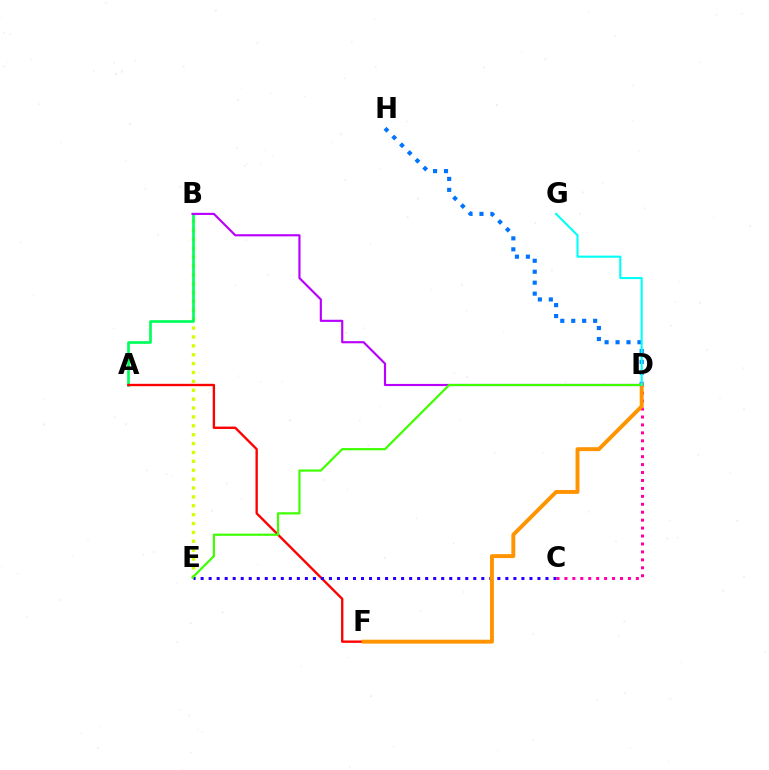{('B', 'E'): [{'color': '#d1ff00', 'line_style': 'dotted', 'thickness': 2.41}], ('D', 'H'): [{'color': '#0074ff', 'line_style': 'dotted', 'thickness': 2.98}], ('A', 'B'): [{'color': '#00ff5c', 'line_style': 'solid', 'thickness': 1.94}], ('A', 'F'): [{'color': '#ff0000', 'line_style': 'solid', 'thickness': 1.7}], ('C', 'E'): [{'color': '#2500ff', 'line_style': 'dotted', 'thickness': 2.18}], ('C', 'D'): [{'color': '#ff00ac', 'line_style': 'dotted', 'thickness': 2.16}], ('D', 'F'): [{'color': '#ff9400', 'line_style': 'solid', 'thickness': 2.83}], ('B', 'D'): [{'color': '#b900ff', 'line_style': 'solid', 'thickness': 1.55}], ('D', 'E'): [{'color': '#3dff00', 'line_style': 'solid', 'thickness': 1.58}], ('D', 'G'): [{'color': '#00fff6', 'line_style': 'solid', 'thickness': 1.51}]}